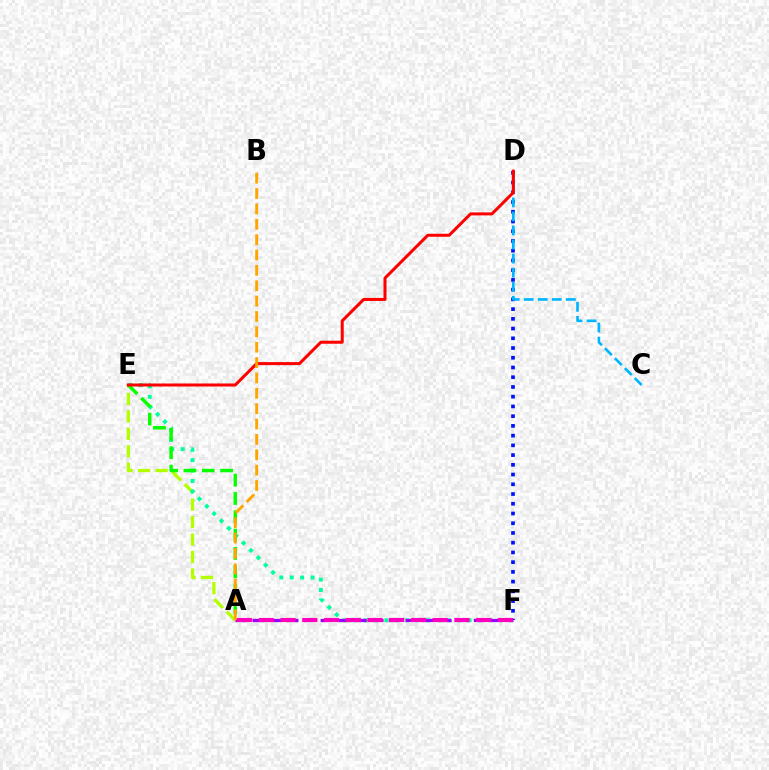{('A', 'E'): [{'color': '#b3ff00', 'line_style': 'dashed', 'thickness': 2.37}, {'color': '#08ff00', 'line_style': 'dashed', 'thickness': 2.49}], ('E', 'F'): [{'color': '#00ff9d', 'line_style': 'dotted', 'thickness': 2.83}], ('A', 'F'): [{'color': '#9b00ff', 'line_style': 'dashed', 'thickness': 2.31}, {'color': '#ff00bd', 'line_style': 'dashed', 'thickness': 2.95}], ('D', 'F'): [{'color': '#0010ff', 'line_style': 'dotted', 'thickness': 2.64}], ('C', 'D'): [{'color': '#00b5ff', 'line_style': 'dashed', 'thickness': 1.91}], ('D', 'E'): [{'color': '#ff0000', 'line_style': 'solid', 'thickness': 2.18}], ('A', 'B'): [{'color': '#ffa500', 'line_style': 'dashed', 'thickness': 2.09}]}